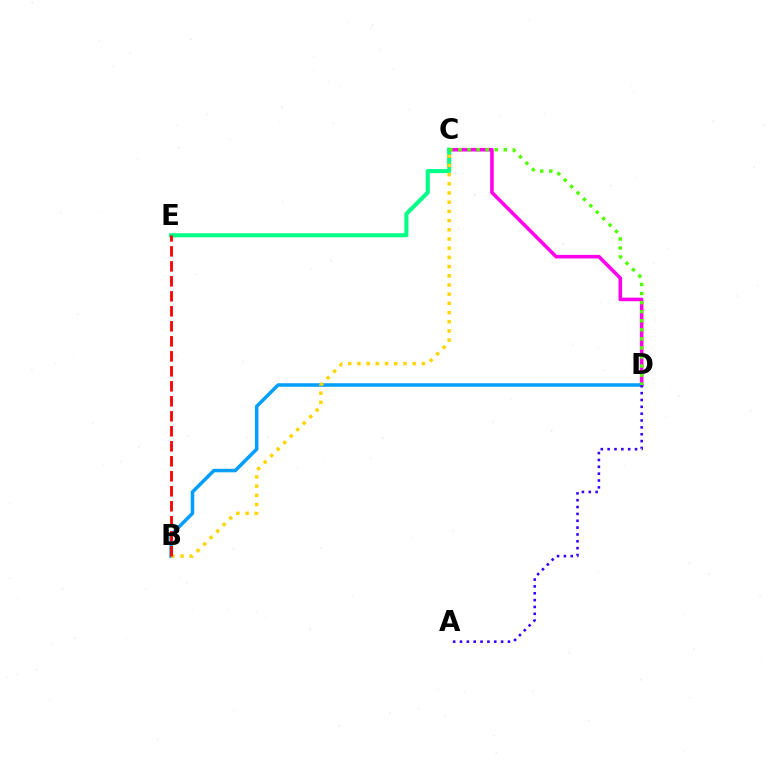{('B', 'D'): [{'color': '#009eff', 'line_style': 'solid', 'thickness': 2.53}], ('C', 'D'): [{'color': '#ff00ed', 'line_style': 'solid', 'thickness': 2.58}, {'color': '#4fff00', 'line_style': 'dotted', 'thickness': 2.46}], ('C', 'E'): [{'color': '#00ff86', 'line_style': 'solid', 'thickness': 2.93}], ('A', 'D'): [{'color': '#3700ff', 'line_style': 'dotted', 'thickness': 1.86}], ('B', 'C'): [{'color': '#ffd500', 'line_style': 'dotted', 'thickness': 2.5}], ('B', 'E'): [{'color': '#ff0000', 'line_style': 'dashed', 'thickness': 2.04}]}